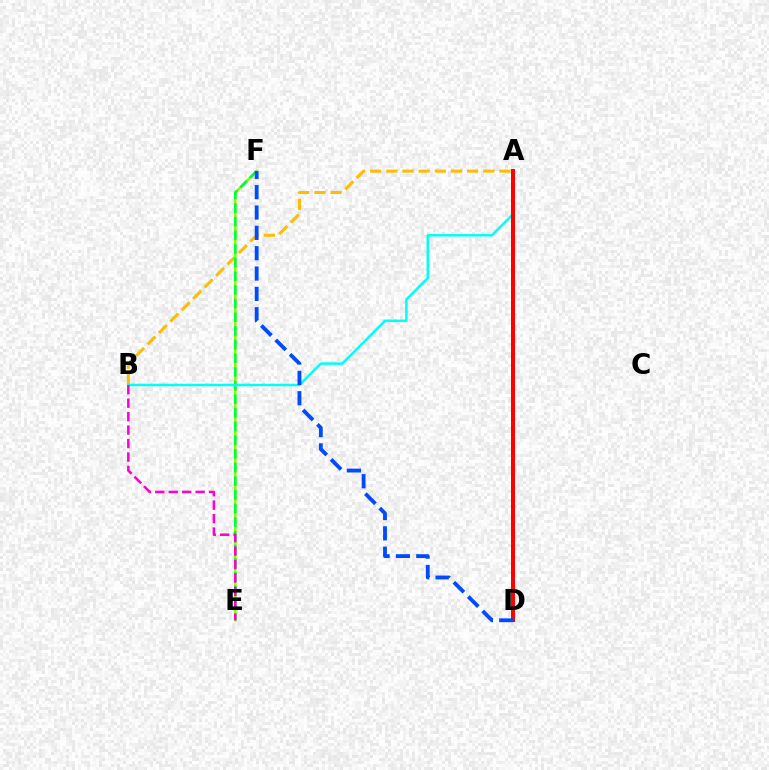{('A', 'B'): [{'color': '#ffbd00', 'line_style': 'dashed', 'thickness': 2.19}, {'color': '#00fff6', 'line_style': 'solid', 'thickness': 1.79}], ('E', 'F'): [{'color': '#84ff00', 'line_style': 'solid', 'thickness': 1.87}, {'color': '#00ff39', 'line_style': 'dashed', 'thickness': 1.86}], ('A', 'D'): [{'color': '#7200ff', 'line_style': 'dotted', 'thickness': 1.77}, {'color': '#ff0000', 'line_style': 'solid', 'thickness': 2.88}], ('B', 'E'): [{'color': '#ff00cf', 'line_style': 'dashed', 'thickness': 1.83}], ('D', 'F'): [{'color': '#004bff', 'line_style': 'dashed', 'thickness': 2.76}]}